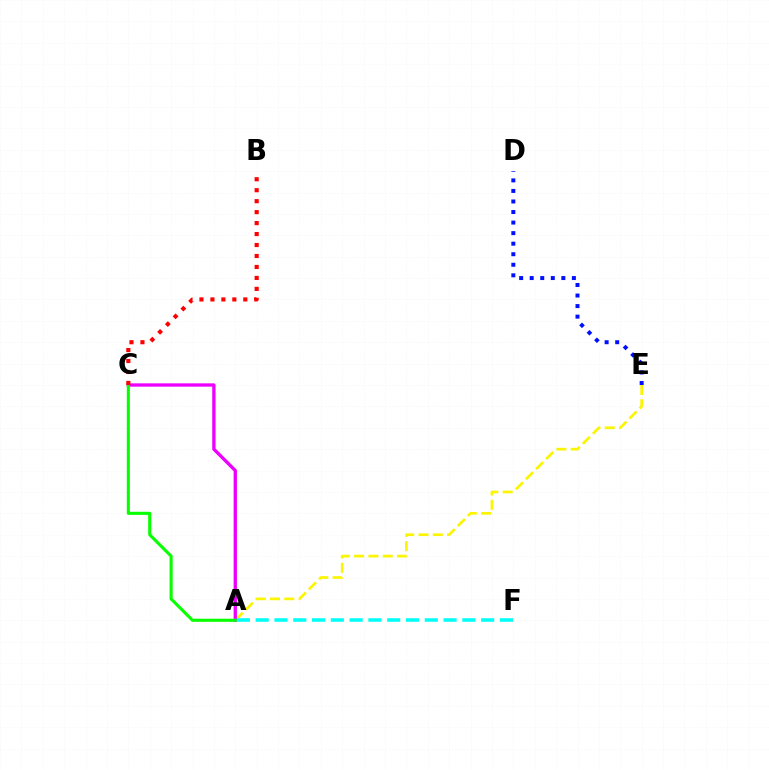{('D', 'E'): [{'color': '#0010ff', 'line_style': 'dotted', 'thickness': 2.87}], ('A', 'E'): [{'color': '#fcf500', 'line_style': 'dashed', 'thickness': 1.94}], ('A', 'C'): [{'color': '#ee00ff', 'line_style': 'solid', 'thickness': 2.4}, {'color': '#08ff00', 'line_style': 'solid', 'thickness': 2.23}], ('B', 'C'): [{'color': '#ff0000', 'line_style': 'dotted', 'thickness': 2.98}], ('A', 'F'): [{'color': '#00fff6', 'line_style': 'dashed', 'thickness': 2.55}]}